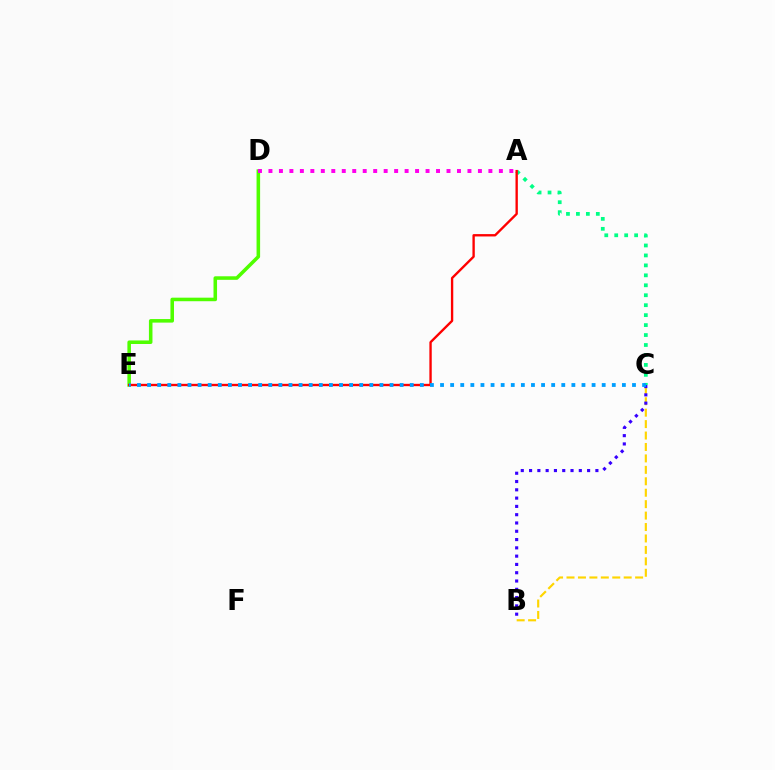{('B', 'C'): [{'color': '#ffd500', 'line_style': 'dashed', 'thickness': 1.55}, {'color': '#3700ff', 'line_style': 'dotted', 'thickness': 2.25}], ('D', 'E'): [{'color': '#4fff00', 'line_style': 'solid', 'thickness': 2.55}], ('A', 'D'): [{'color': '#ff00ed', 'line_style': 'dotted', 'thickness': 2.85}], ('A', 'C'): [{'color': '#00ff86', 'line_style': 'dotted', 'thickness': 2.7}], ('A', 'E'): [{'color': '#ff0000', 'line_style': 'solid', 'thickness': 1.7}], ('C', 'E'): [{'color': '#009eff', 'line_style': 'dotted', 'thickness': 2.74}]}